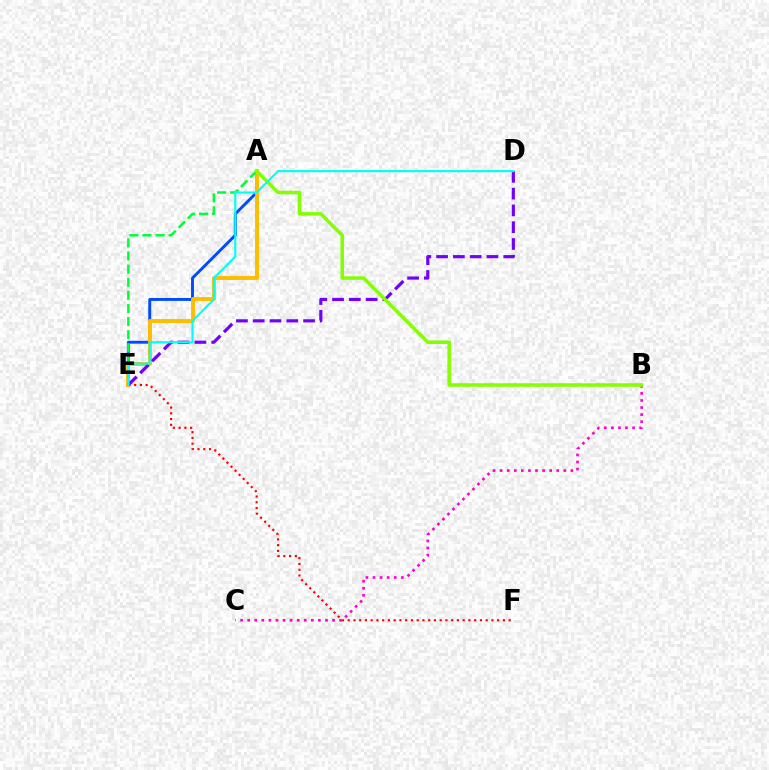{('A', 'E'): [{'color': '#004bff', 'line_style': 'solid', 'thickness': 2.1}, {'color': '#ffbd00', 'line_style': 'solid', 'thickness': 2.83}, {'color': '#00ff39', 'line_style': 'dashed', 'thickness': 1.78}], ('E', 'F'): [{'color': '#ff0000', 'line_style': 'dotted', 'thickness': 1.56}], ('D', 'E'): [{'color': '#7200ff', 'line_style': 'dashed', 'thickness': 2.28}, {'color': '#00fff6', 'line_style': 'solid', 'thickness': 1.53}], ('B', 'C'): [{'color': '#ff00cf', 'line_style': 'dotted', 'thickness': 1.92}], ('A', 'B'): [{'color': '#84ff00', 'line_style': 'solid', 'thickness': 2.55}]}